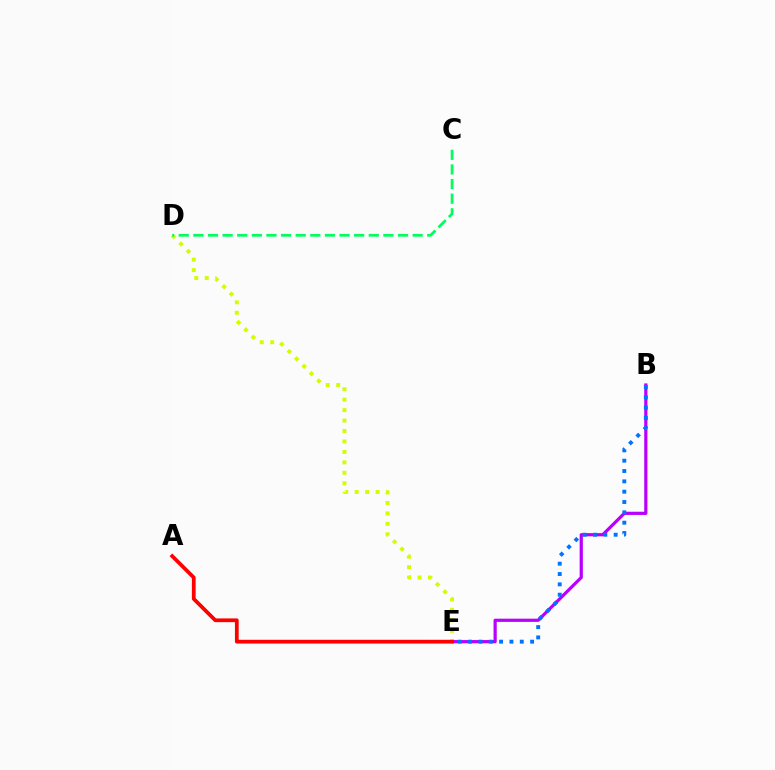{('D', 'E'): [{'color': '#d1ff00', 'line_style': 'dotted', 'thickness': 2.84}], ('B', 'E'): [{'color': '#b900ff', 'line_style': 'solid', 'thickness': 2.31}, {'color': '#0074ff', 'line_style': 'dotted', 'thickness': 2.81}], ('A', 'E'): [{'color': '#ff0000', 'line_style': 'solid', 'thickness': 2.7}], ('C', 'D'): [{'color': '#00ff5c', 'line_style': 'dashed', 'thickness': 1.99}]}